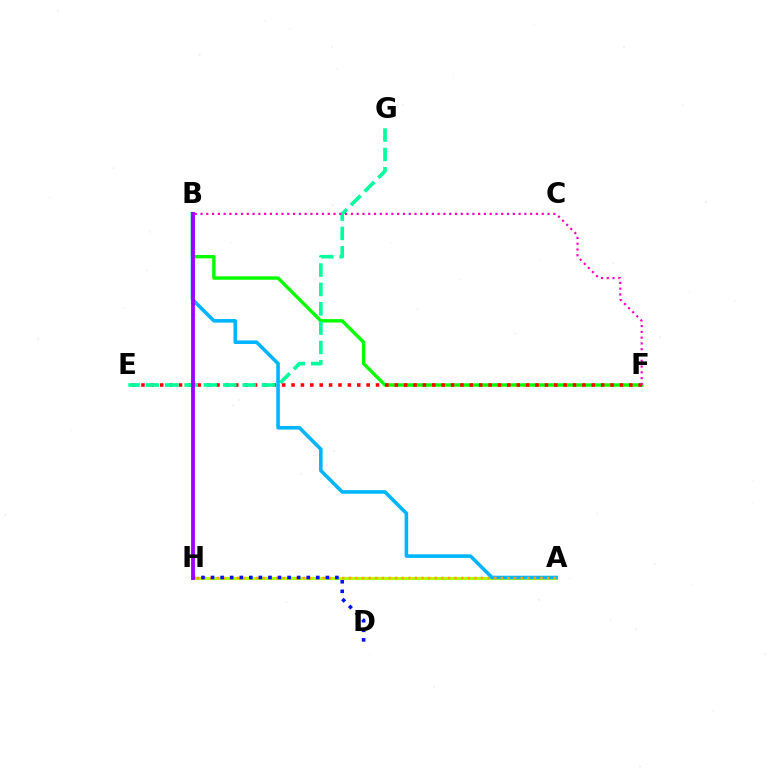{('A', 'H'): [{'color': '#b3ff00', 'line_style': 'solid', 'thickness': 2.22}, {'color': '#ffa500', 'line_style': 'dotted', 'thickness': 1.8}], ('B', 'F'): [{'color': '#08ff00', 'line_style': 'solid', 'thickness': 2.45}, {'color': '#ff00bd', 'line_style': 'dotted', 'thickness': 1.57}], ('E', 'F'): [{'color': '#ff0000', 'line_style': 'dotted', 'thickness': 2.55}], ('E', 'G'): [{'color': '#00ff9d', 'line_style': 'dashed', 'thickness': 2.63}], ('A', 'B'): [{'color': '#00b5ff', 'line_style': 'solid', 'thickness': 2.58}], ('D', 'H'): [{'color': '#0010ff', 'line_style': 'dotted', 'thickness': 2.6}], ('B', 'H'): [{'color': '#9b00ff', 'line_style': 'solid', 'thickness': 2.76}]}